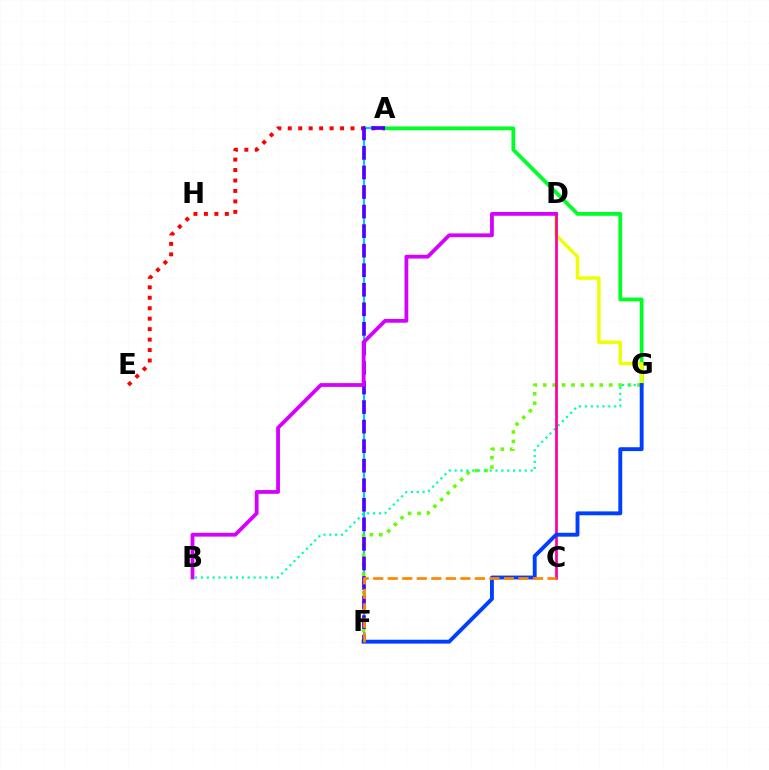{('A', 'G'): [{'color': '#00ff27', 'line_style': 'solid', 'thickness': 2.72}], ('A', 'E'): [{'color': '#ff0000', 'line_style': 'dotted', 'thickness': 2.84}], ('D', 'G'): [{'color': '#eeff00', 'line_style': 'solid', 'thickness': 2.47}], ('A', 'F'): [{'color': '#00c7ff', 'line_style': 'solid', 'thickness': 1.59}, {'color': '#4f00ff', 'line_style': 'dashed', 'thickness': 2.66}], ('F', 'G'): [{'color': '#66ff00', 'line_style': 'dotted', 'thickness': 2.56}, {'color': '#003fff', 'line_style': 'solid', 'thickness': 2.79}], ('B', 'G'): [{'color': '#00ffaf', 'line_style': 'dotted', 'thickness': 1.59}], ('C', 'D'): [{'color': '#ff00a0', 'line_style': 'solid', 'thickness': 1.97}], ('C', 'F'): [{'color': '#ff8800', 'line_style': 'dashed', 'thickness': 1.97}], ('B', 'D'): [{'color': '#d600ff', 'line_style': 'solid', 'thickness': 2.72}]}